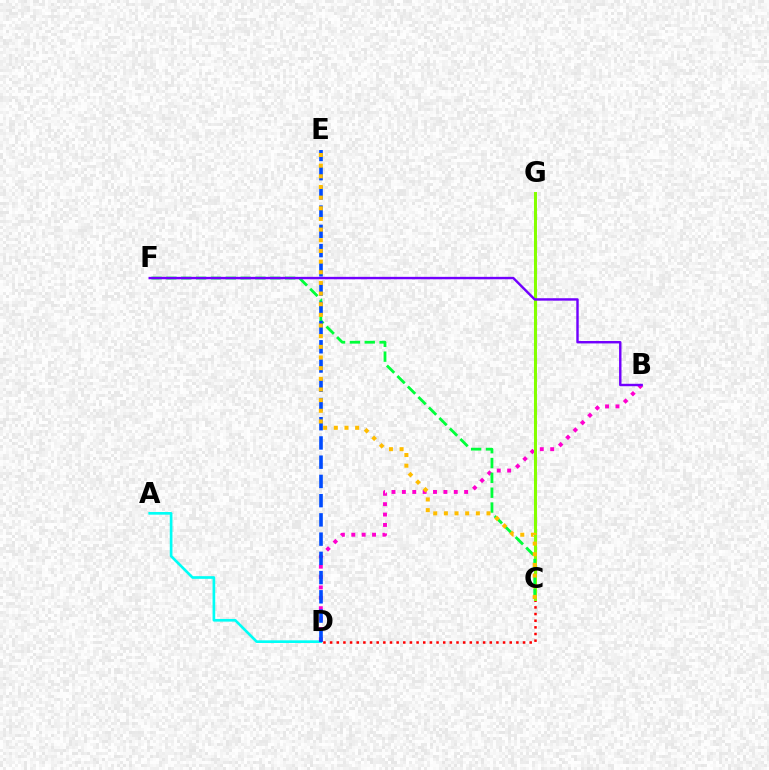{('A', 'D'): [{'color': '#00fff6', 'line_style': 'solid', 'thickness': 1.92}], ('B', 'D'): [{'color': '#ff00cf', 'line_style': 'dotted', 'thickness': 2.82}], ('C', 'D'): [{'color': '#ff0000', 'line_style': 'dotted', 'thickness': 1.81}], ('C', 'G'): [{'color': '#84ff00', 'line_style': 'solid', 'thickness': 2.18}], ('C', 'F'): [{'color': '#00ff39', 'line_style': 'dashed', 'thickness': 2.02}], ('D', 'E'): [{'color': '#004bff', 'line_style': 'dashed', 'thickness': 2.61}], ('B', 'F'): [{'color': '#7200ff', 'line_style': 'solid', 'thickness': 1.75}], ('C', 'E'): [{'color': '#ffbd00', 'line_style': 'dotted', 'thickness': 2.9}]}